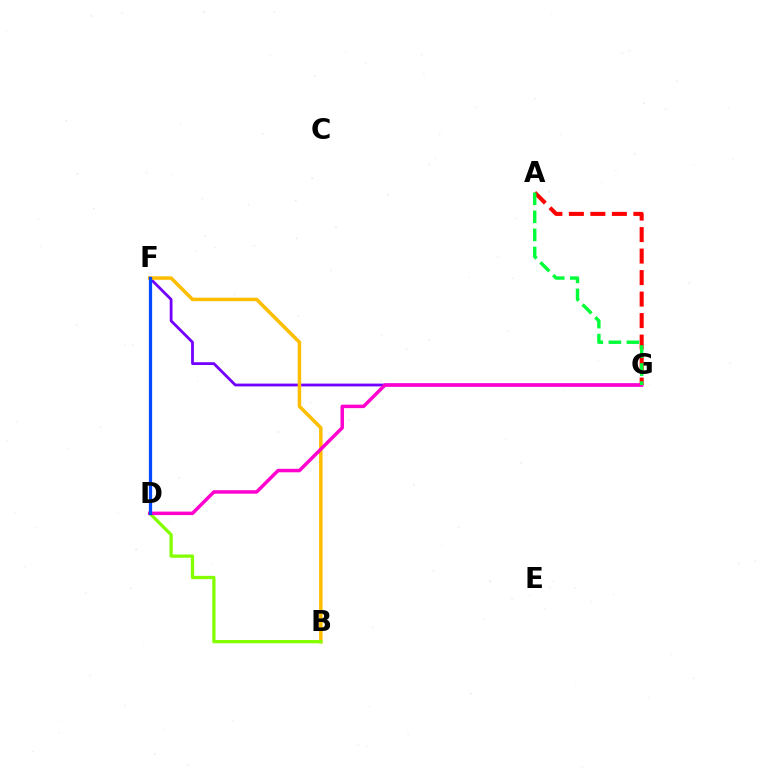{('F', 'G'): [{'color': '#7200ff', 'line_style': 'solid', 'thickness': 2.01}], ('B', 'F'): [{'color': '#ffbd00', 'line_style': 'solid', 'thickness': 2.51}], ('B', 'D'): [{'color': '#84ff00', 'line_style': 'solid', 'thickness': 2.37}], ('A', 'G'): [{'color': '#ff0000', 'line_style': 'dashed', 'thickness': 2.92}, {'color': '#00ff39', 'line_style': 'dashed', 'thickness': 2.45}], ('D', 'G'): [{'color': '#ff00cf', 'line_style': 'solid', 'thickness': 2.5}], ('D', 'F'): [{'color': '#00fff6', 'line_style': 'dashed', 'thickness': 1.96}, {'color': '#004bff', 'line_style': 'solid', 'thickness': 2.34}]}